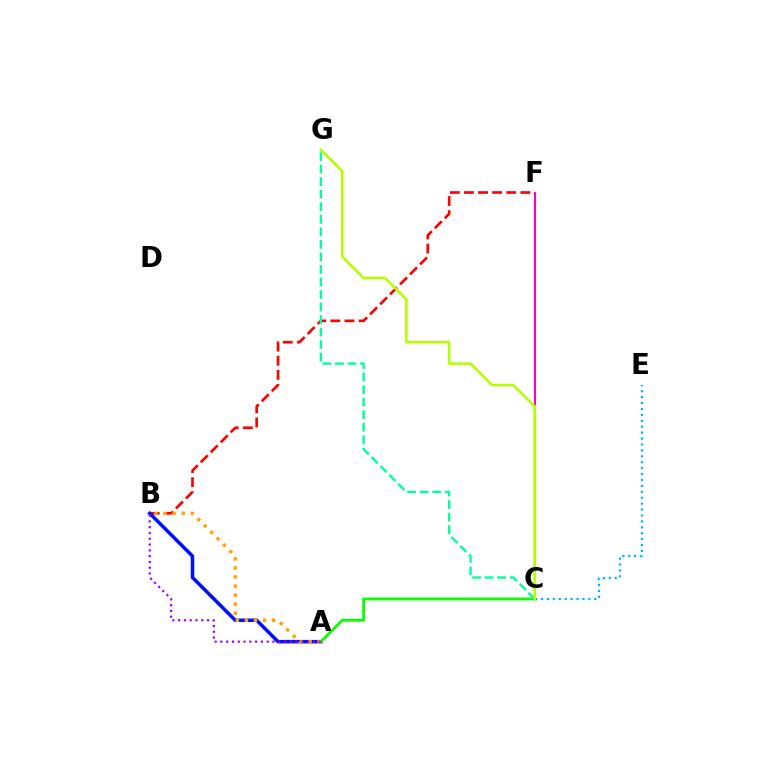{('B', 'F'): [{'color': '#ff0000', 'line_style': 'dashed', 'thickness': 1.92}], ('A', 'B'): [{'color': '#0010ff', 'line_style': 'solid', 'thickness': 2.53}, {'color': '#ffa500', 'line_style': 'dotted', 'thickness': 2.46}, {'color': '#9b00ff', 'line_style': 'dotted', 'thickness': 1.57}], ('C', 'E'): [{'color': '#00b5ff', 'line_style': 'dotted', 'thickness': 1.61}], ('A', 'C'): [{'color': '#08ff00', 'line_style': 'solid', 'thickness': 1.98}], ('C', 'F'): [{'color': '#ff00bd', 'line_style': 'solid', 'thickness': 1.52}], ('C', 'G'): [{'color': '#00ff9d', 'line_style': 'dashed', 'thickness': 1.7}, {'color': '#b3ff00', 'line_style': 'solid', 'thickness': 1.86}]}